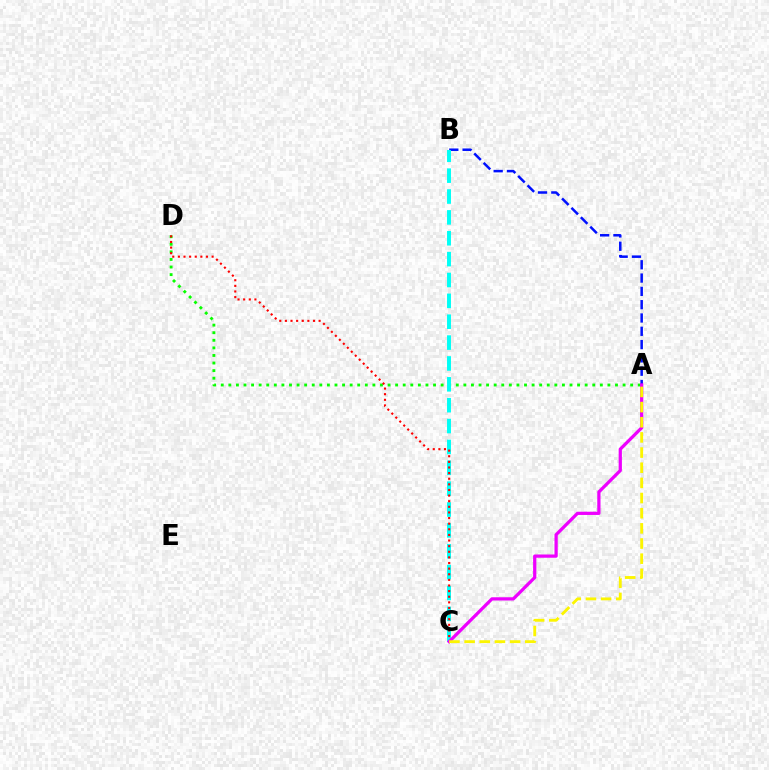{('A', 'D'): [{'color': '#08ff00', 'line_style': 'dotted', 'thickness': 2.06}], ('A', 'B'): [{'color': '#0010ff', 'line_style': 'dashed', 'thickness': 1.81}], ('B', 'C'): [{'color': '#00fff6', 'line_style': 'dashed', 'thickness': 2.83}], ('C', 'D'): [{'color': '#ff0000', 'line_style': 'dotted', 'thickness': 1.53}], ('A', 'C'): [{'color': '#ee00ff', 'line_style': 'solid', 'thickness': 2.33}, {'color': '#fcf500', 'line_style': 'dashed', 'thickness': 2.06}]}